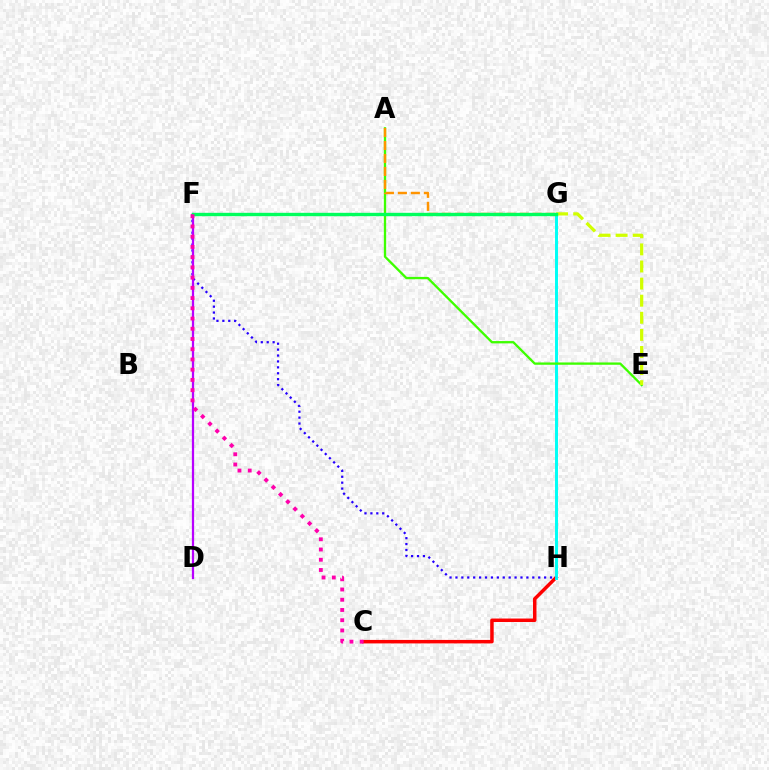{('C', 'H'): [{'color': '#ff0000', 'line_style': 'solid', 'thickness': 2.51}], ('F', 'G'): [{'color': '#0074ff', 'line_style': 'dotted', 'thickness': 2.17}, {'color': '#00ff5c', 'line_style': 'solid', 'thickness': 2.42}], ('G', 'H'): [{'color': '#00fff6', 'line_style': 'solid', 'thickness': 2.13}], ('F', 'H'): [{'color': '#2500ff', 'line_style': 'dotted', 'thickness': 1.61}], ('A', 'E'): [{'color': '#3dff00', 'line_style': 'solid', 'thickness': 1.66}], ('E', 'G'): [{'color': '#d1ff00', 'line_style': 'dashed', 'thickness': 2.32}], ('D', 'F'): [{'color': '#b900ff', 'line_style': 'solid', 'thickness': 1.62}], ('A', 'G'): [{'color': '#ff9400', 'line_style': 'dashed', 'thickness': 1.76}], ('C', 'F'): [{'color': '#ff00ac', 'line_style': 'dotted', 'thickness': 2.78}]}